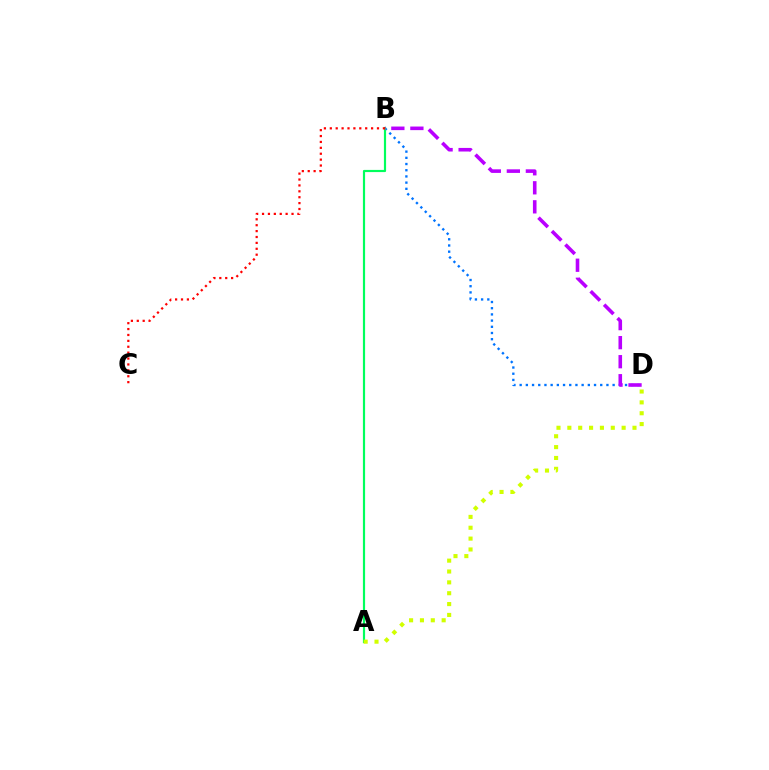{('B', 'D'): [{'color': '#0074ff', 'line_style': 'dotted', 'thickness': 1.68}, {'color': '#b900ff', 'line_style': 'dashed', 'thickness': 2.59}], ('A', 'B'): [{'color': '#00ff5c', 'line_style': 'solid', 'thickness': 1.57}], ('A', 'D'): [{'color': '#d1ff00', 'line_style': 'dotted', 'thickness': 2.95}], ('B', 'C'): [{'color': '#ff0000', 'line_style': 'dotted', 'thickness': 1.6}]}